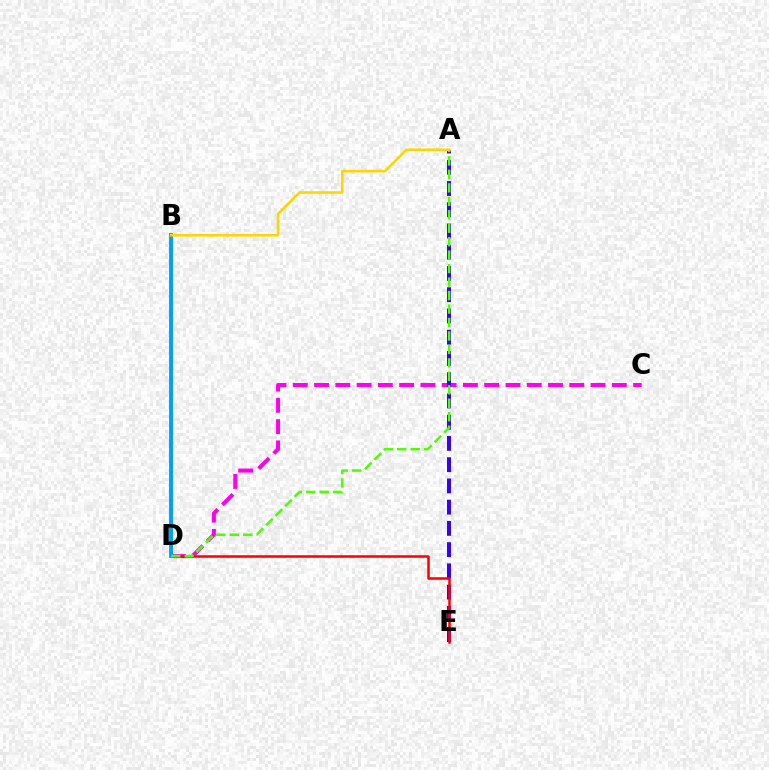{('C', 'D'): [{'color': '#ff00ed', 'line_style': 'dashed', 'thickness': 2.89}], ('A', 'E'): [{'color': '#3700ff', 'line_style': 'dashed', 'thickness': 2.89}], ('B', 'D'): [{'color': '#00ff86', 'line_style': 'solid', 'thickness': 1.92}, {'color': '#009eff', 'line_style': 'solid', 'thickness': 2.79}], ('D', 'E'): [{'color': '#ff0000', 'line_style': 'solid', 'thickness': 1.81}], ('A', 'D'): [{'color': '#4fff00', 'line_style': 'dashed', 'thickness': 1.83}], ('A', 'B'): [{'color': '#ffd500', 'line_style': 'solid', 'thickness': 1.82}]}